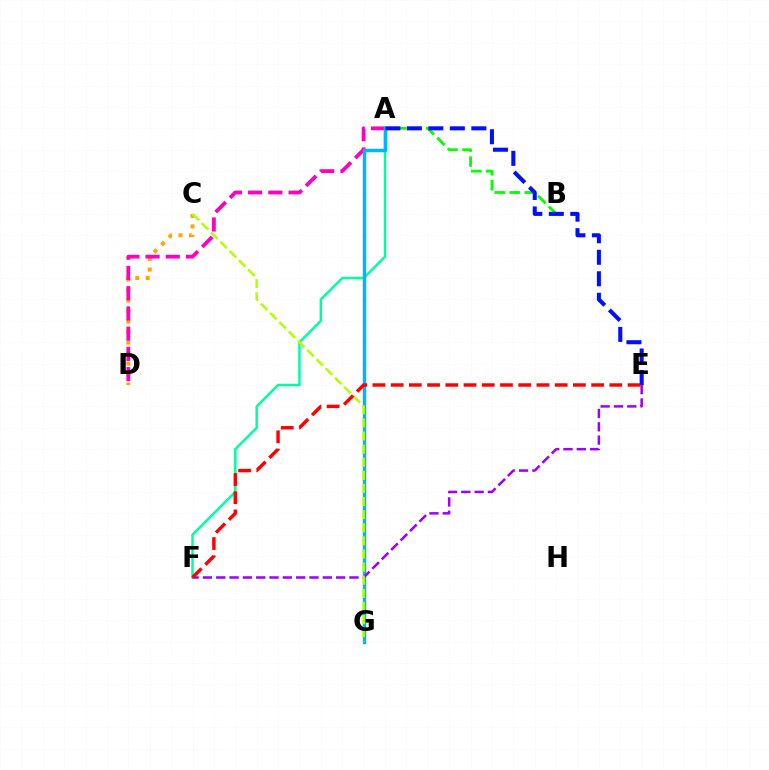{('A', 'F'): [{'color': '#00ff9d', 'line_style': 'solid', 'thickness': 1.79}], ('A', 'B'): [{'color': '#08ff00', 'line_style': 'dashed', 'thickness': 2.04}], ('C', 'D'): [{'color': '#ffa500', 'line_style': 'dotted', 'thickness': 2.85}], ('A', 'D'): [{'color': '#ff00bd', 'line_style': 'dashed', 'thickness': 2.75}], ('A', 'G'): [{'color': '#00b5ff', 'line_style': 'solid', 'thickness': 2.51}], ('A', 'E'): [{'color': '#0010ff', 'line_style': 'dashed', 'thickness': 2.92}], ('E', 'F'): [{'color': '#9b00ff', 'line_style': 'dashed', 'thickness': 1.81}, {'color': '#ff0000', 'line_style': 'dashed', 'thickness': 2.48}], ('C', 'G'): [{'color': '#b3ff00', 'line_style': 'dashed', 'thickness': 1.78}]}